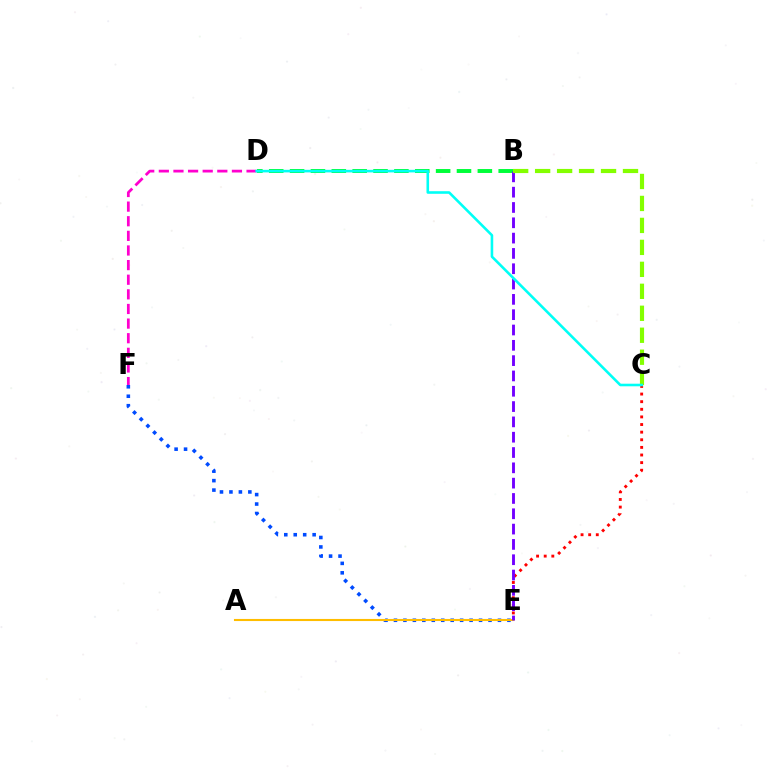{('C', 'E'): [{'color': '#ff0000', 'line_style': 'dotted', 'thickness': 2.07}], ('E', 'F'): [{'color': '#004bff', 'line_style': 'dotted', 'thickness': 2.57}], ('B', 'D'): [{'color': '#00ff39', 'line_style': 'dashed', 'thickness': 2.83}], ('A', 'E'): [{'color': '#ffbd00', 'line_style': 'solid', 'thickness': 1.51}], ('B', 'E'): [{'color': '#7200ff', 'line_style': 'dashed', 'thickness': 2.08}], ('B', 'C'): [{'color': '#84ff00', 'line_style': 'dashed', 'thickness': 2.98}], ('D', 'F'): [{'color': '#ff00cf', 'line_style': 'dashed', 'thickness': 1.99}], ('C', 'D'): [{'color': '#00fff6', 'line_style': 'solid', 'thickness': 1.86}]}